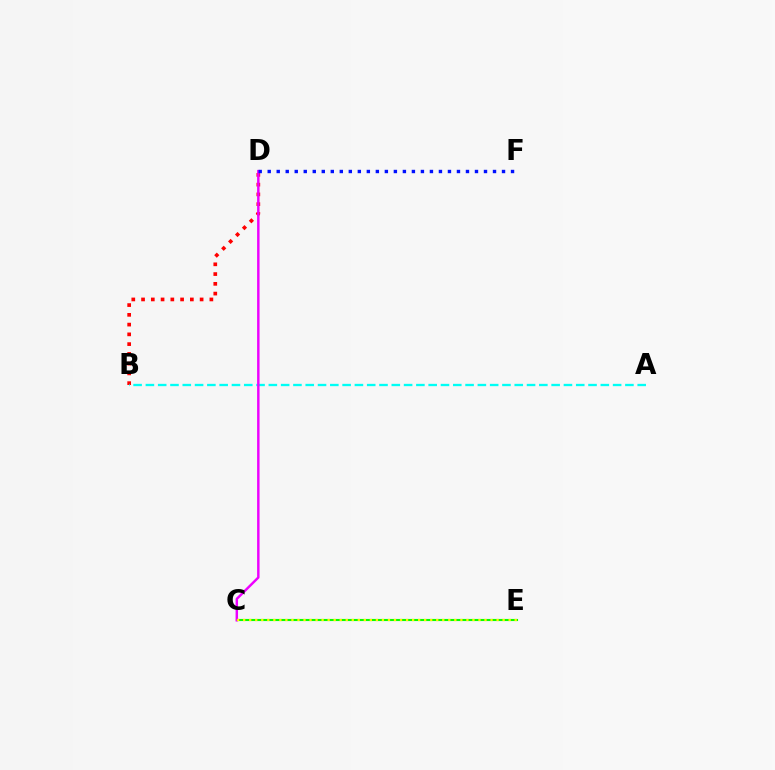{('B', 'D'): [{'color': '#ff0000', 'line_style': 'dotted', 'thickness': 2.65}], ('A', 'B'): [{'color': '#00fff6', 'line_style': 'dashed', 'thickness': 1.67}], ('C', 'E'): [{'color': '#08ff00', 'line_style': 'solid', 'thickness': 1.52}, {'color': '#fcf500', 'line_style': 'dotted', 'thickness': 1.64}], ('C', 'D'): [{'color': '#ee00ff', 'line_style': 'solid', 'thickness': 1.77}], ('D', 'F'): [{'color': '#0010ff', 'line_style': 'dotted', 'thickness': 2.45}]}